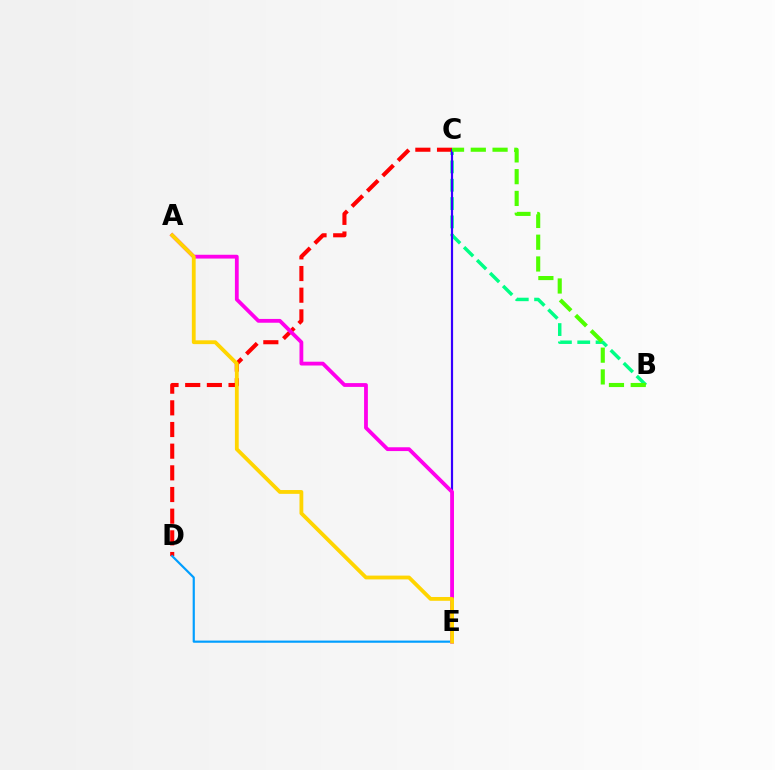{('B', 'C'): [{'color': '#00ff86', 'line_style': 'dashed', 'thickness': 2.49}, {'color': '#4fff00', 'line_style': 'dashed', 'thickness': 2.96}], ('C', 'D'): [{'color': '#ff0000', 'line_style': 'dashed', 'thickness': 2.94}], ('C', 'E'): [{'color': '#3700ff', 'line_style': 'solid', 'thickness': 1.57}], ('D', 'E'): [{'color': '#009eff', 'line_style': 'solid', 'thickness': 1.57}], ('A', 'E'): [{'color': '#ff00ed', 'line_style': 'solid', 'thickness': 2.73}, {'color': '#ffd500', 'line_style': 'solid', 'thickness': 2.74}]}